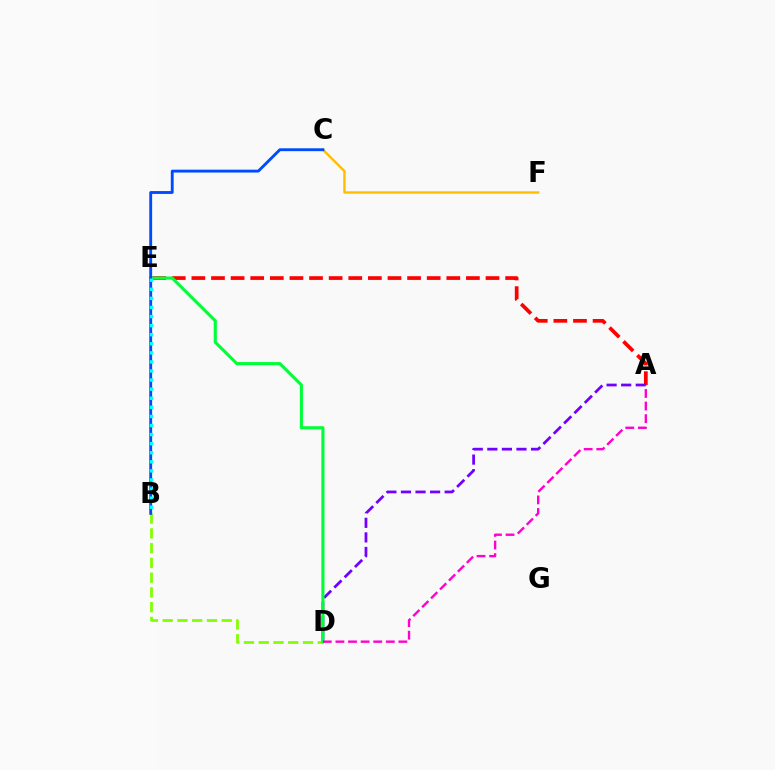{('A', 'E'): [{'color': '#ff0000', 'line_style': 'dashed', 'thickness': 2.66}], ('A', 'D'): [{'color': '#7200ff', 'line_style': 'dashed', 'thickness': 1.98}, {'color': '#ff00cf', 'line_style': 'dashed', 'thickness': 1.71}], ('B', 'D'): [{'color': '#84ff00', 'line_style': 'dashed', 'thickness': 2.0}], ('C', 'F'): [{'color': '#ffbd00', 'line_style': 'solid', 'thickness': 1.72}], ('D', 'E'): [{'color': '#00ff39', 'line_style': 'solid', 'thickness': 2.24}], ('B', 'C'): [{'color': '#004bff', 'line_style': 'solid', 'thickness': 2.07}], ('B', 'E'): [{'color': '#00fff6', 'line_style': 'dotted', 'thickness': 2.47}]}